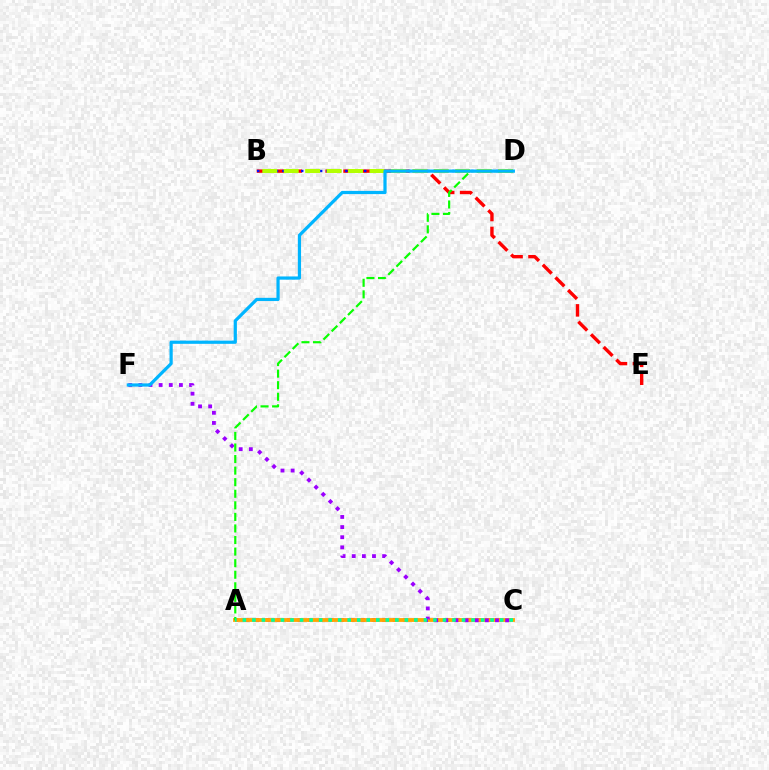{('B', 'E'): [{'color': '#ff0000', 'line_style': 'dashed', 'thickness': 2.43}], ('A', 'C'): [{'color': '#ff00bd', 'line_style': 'dotted', 'thickness': 2.87}, {'color': '#ffa500', 'line_style': 'solid', 'thickness': 2.75}, {'color': '#00ff9d', 'line_style': 'dotted', 'thickness': 2.59}], ('C', 'F'): [{'color': '#9b00ff', 'line_style': 'dotted', 'thickness': 2.75}], ('B', 'D'): [{'color': '#0010ff', 'line_style': 'dotted', 'thickness': 1.71}, {'color': '#b3ff00', 'line_style': 'dashed', 'thickness': 2.91}], ('A', 'D'): [{'color': '#08ff00', 'line_style': 'dashed', 'thickness': 1.57}], ('D', 'F'): [{'color': '#00b5ff', 'line_style': 'solid', 'thickness': 2.31}]}